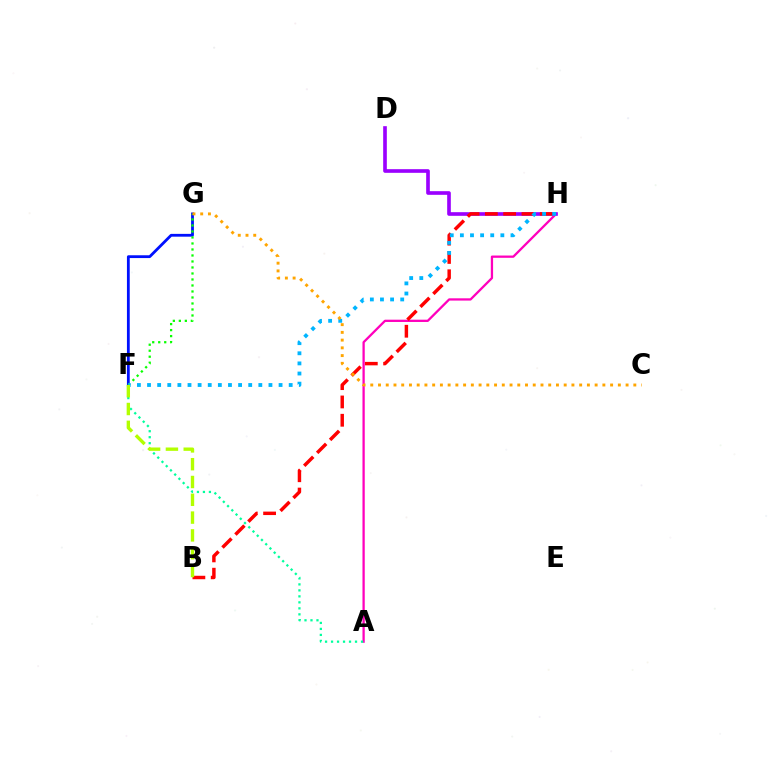{('A', 'H'): [{'color': '#ff00bd', 'line_style': 'solid', 'thickness': 1.64}], ('A', 'F'): [{'color': '#00ff9d', 'line_style': 'dotted', 'thickness': 1.63}], ('D', 'H'): [{'color': '#9b00ff', 'line_style': 'solid', 'thickness': 2.63}], ('F', 'G'): [{'color': '#0010ff', 'line_style': 'solid', 'thickness': 2.02}, {'color': '#08ff00', 'line_style': 'dotted', 'thickness': 1.63}], ('B', 'H'): [{'color': '#ff0000', 'line_style': 'dashed', 'thickness': 2.49}], ('F', 'H'): [{'color': '#00b5ff', 'line_style': 'dotted', 'thickness': 2.75}], ('B', 'F'): [{'color': '#b3ff00', 'line_style': 'dashed', 'thickness': 2.42}], ('C', 'G'): [{'color': '#ffa500', 'line_style': 'dotted', 'thickness': 2.1}]}